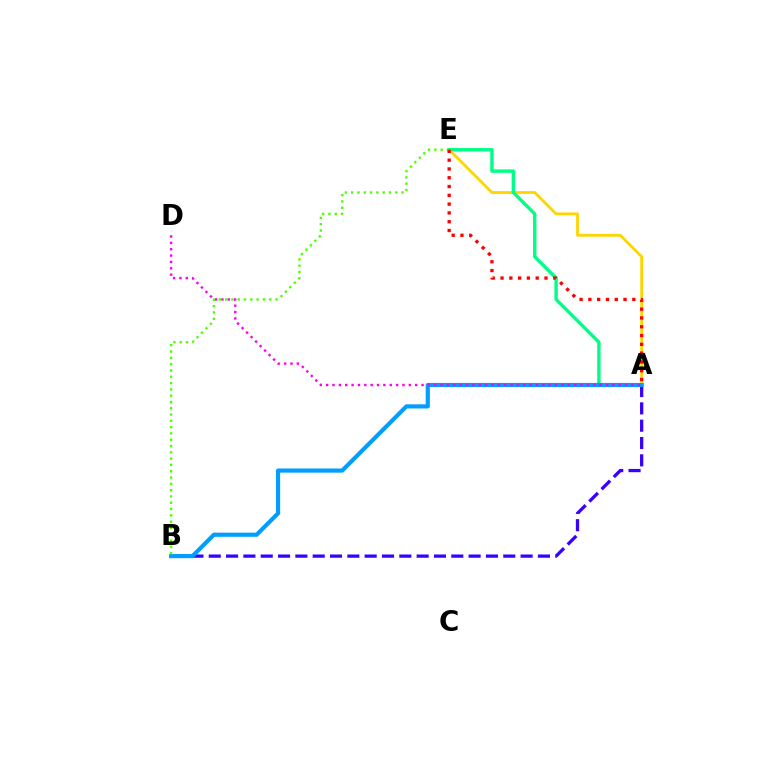{('A', 'B'): [{'color': '#3700ff', 'line_style': 'dashed', 'thickness': 2.35}, {'color': '#009eff', 'line_style': 'solid', 'thickness': 2.99}], ('A', 'E'): [{'color': '#ffd500', 'line_style': 'solid', 'thickness': 2.02}, {'color': '#00ff86', 'line_style': 'solid', 'thickness': 2.44}, {'color': '#ff0000', 'line_style': 'dotted', 'thickness': 2.39}], ('A', 'D'): [{'color': '#ff00ed', 'line_style': 'dotted', 'thickness': 1.73}], ('B', 'E'): [{'color': '#4fff00', 'line_style': 'dotted', 'thickness': 1.71}]}